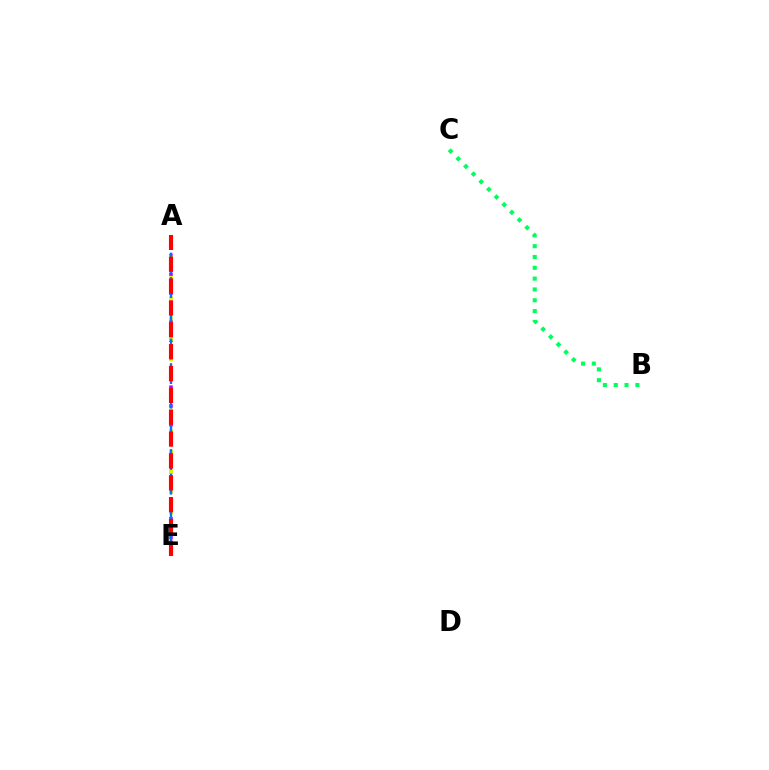{('A', 'E'): [{'color': '#b900ff', 'line_style': 'dotted', 'thickness': 2.55}, {'color': '#d1ff00', 'line_style': 'dotted', 'thickness': 2.77}, {'color': '#0074ff', 'line_style': 'dashed', 'thickness': 1.67}, {'color': '#ff0000', 'line_style': 'dashed', 'thickness': 2.97}], ('B', 'C'): [{'color': '#00ff5c', 'line_style': 'dotted', 'thickness': 2.94}]}